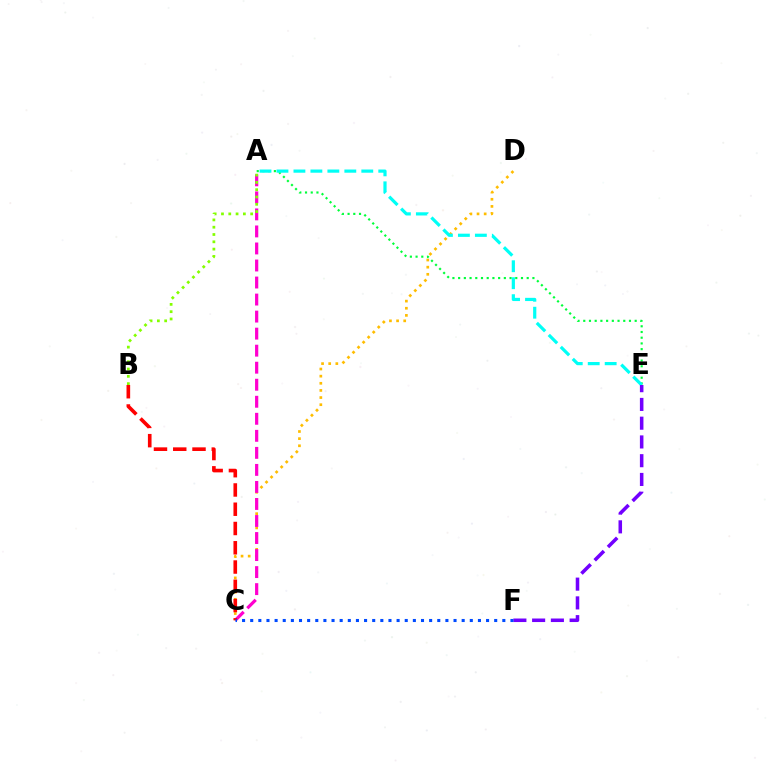{('C', 'D'): [{'color': '#ffbd00', 'line_style': 'dotted', 'thickness': 1.94}], ('A', 'C'): [{'color': '#ff00cf', 'line_style': 'dashed', 'thickness': 2.31}], ('A', 'B'): [{'color': '#84ff00', 'line_style': 'dotted', 'thickness': 1.98}], ('A', 'E'): [{'color': '#00ff39', 'line_style': 'dotted', 'thickness': 1.55}, {'color': '#00fff6', 'line_style': 'dashed', 'thickness': 2.3}], ('B', 'C'): [{'color': '#ff0000', 'line_style': 'dashed', 'thickness': 2.62}], ('E', 'F'): [{'color': '#7200ff', 'line_style': 'dashed', 'thickness': 2.55}], ('C', 'F'): [{'color': '#004bff', 'line_style': 'dotted', 'thickness': 2.21}]}